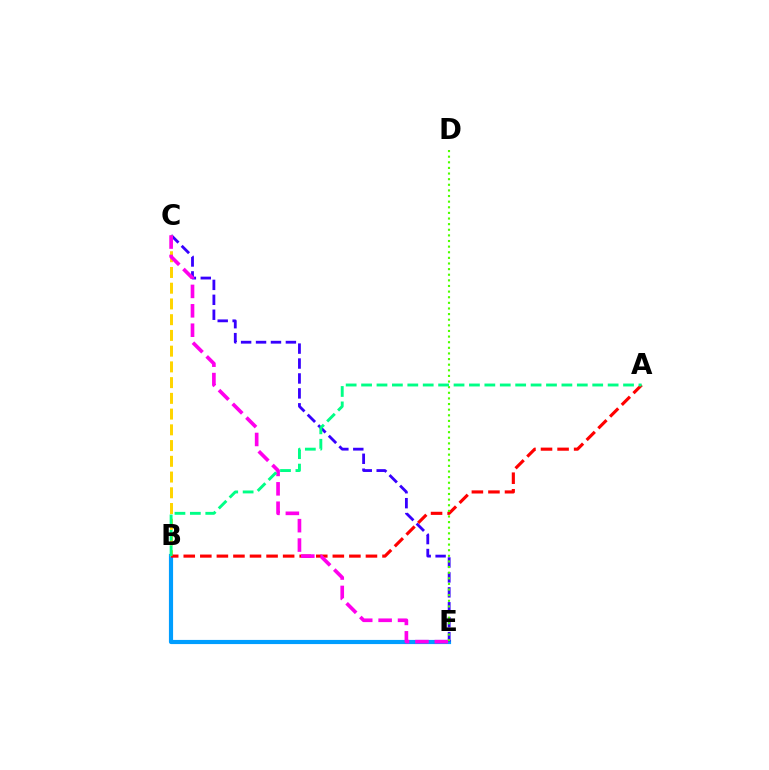{('B', 'E'): [{'color': '#009eff', 'line_style': 'solid', 'thickness': 2.99}], ('C', 'E'): [{'color': '#3700ff', 'line_style': 'dashed', 'thickness': 2.03}, {'color': '#ff00ed', 'line_style': 'dashed', 'thickness': 2.64}], ('B', 'C'): [{'color': '#ffd500', 'line_style': 'dashed', 'thickness': 2.14}], ('A', 'B'): [{'color': '#ff0000', 'line_style': 'dashed', 'thickness': 2.25}, {'color': '#00ff86', 'line_style': 'dashed', 'thickness': 2.09}], ('D', 'E'): [{'color': '#4fff00', 'line_style': 'dotted', 'thickness': 1.53}]}